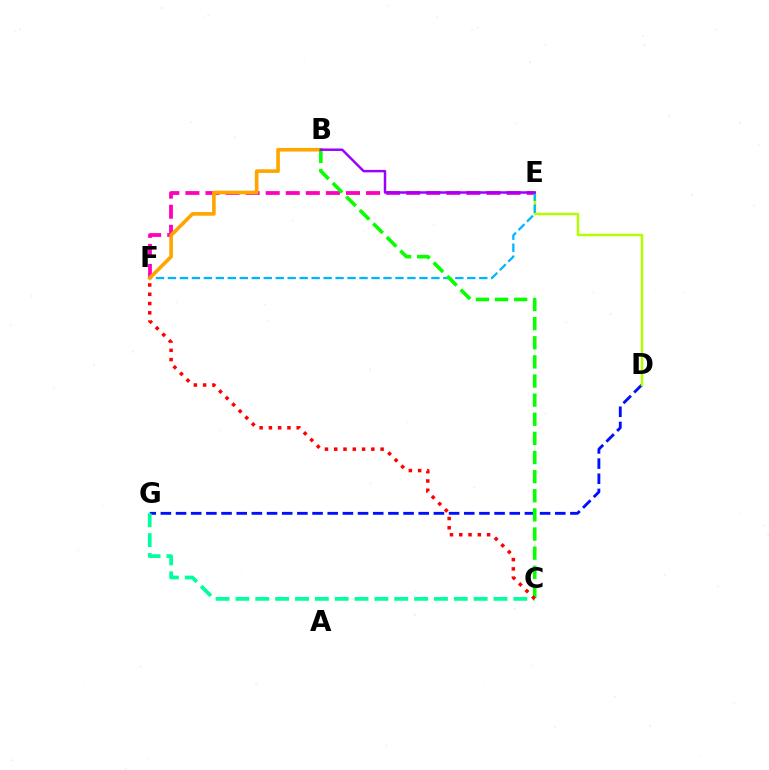{('E', 'F'): [{'color': '#ff00bd', 'line_style': 'dashed', 'thickness': 2.73}, {'color': '#00b5ff', 'line_style': 'dashed', 'thickness': 1.63}], ('D', 'G'): [{'color': '#0010ff', 'line_style': 'dashed', 'thickness': 2.06}], ('C', 'G'): [{'color': '#00ff9d', 'line_style': 'dashed', 'thickness': 2.7}], ('D', 'E'): [{'color': '#b3ff00', 'line_style': 'solid', 'thickness': 1.79}], ('B', 'F'): [{'color': '#ffa500', 'line_style': 'solid', 'thickness': 2.62}], ('B', 'C'): [{'color': '#08ff00', 'line_style': 'dashed', 'thickness': 2.6}], ('C', 'F'): [{'color': '#ff0000', 'line_style': 'dotted', 'thickness': 2.52}], ('B', 'E'): [{'color': '#9b00ff', 'line_style': 'solid', 'thickness': 1.77}]}